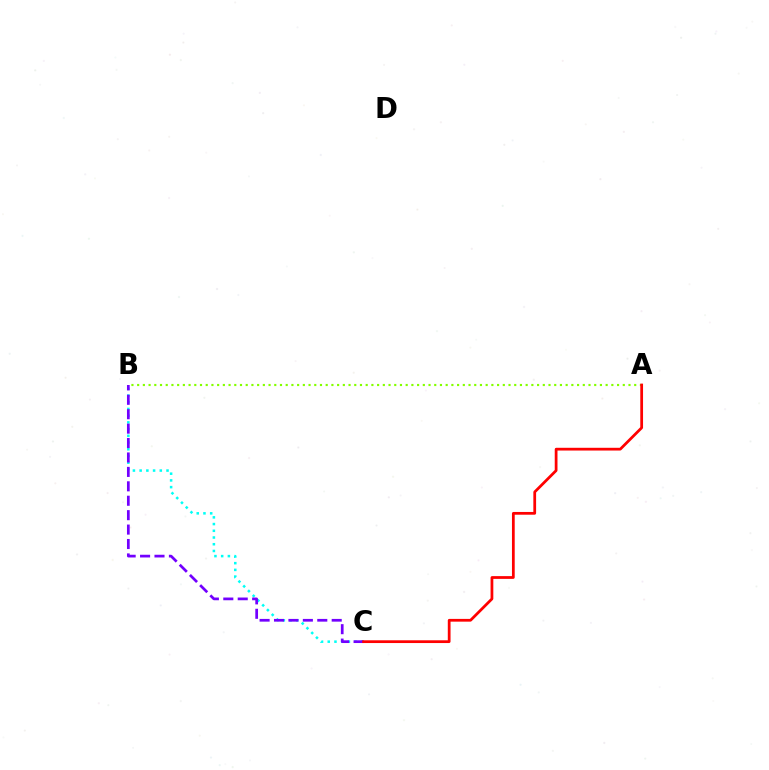{('B', 'C'): [{'color': '#00fff6', 'line_style': 'dotted', 'thickness': 1.83}, {'color': '#7200ff', 'line_style': 'dashed', 'thickness': 1.96}], ('A', 'B'): [{'color': '#84ff00', 'line_style': 'dotted', 'thickness': 1.55}], ('A', 'C'): [{'color': '#ff0000', 'line_style': 'solid', 'thickness': 1.98}]}